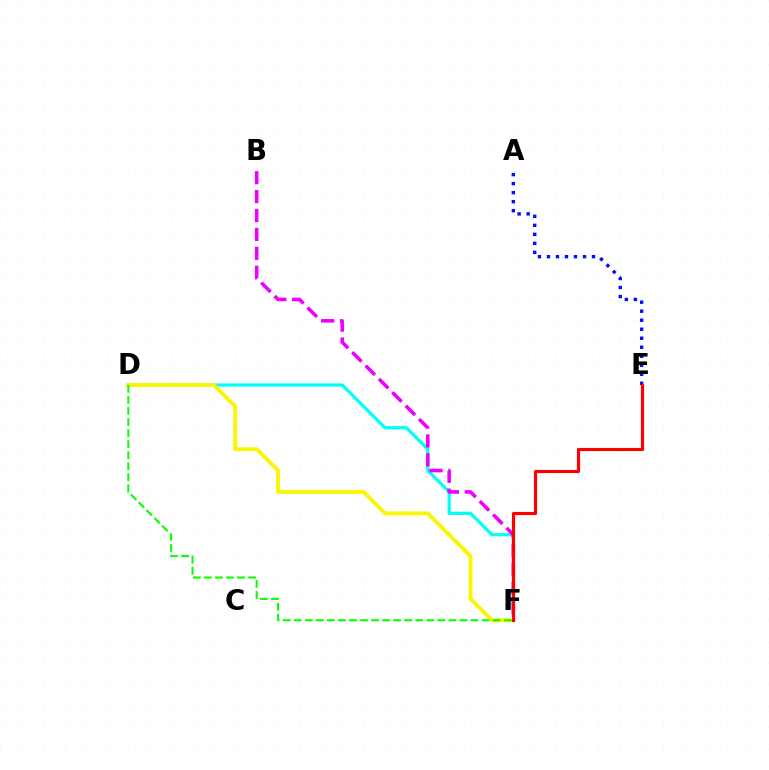{('D', 'F'): [{'color': '#00fff6', 'line_style': 'solid', 'thickness': 2.32}, {'color': '#fcf500', 'line_style': 'solid', 'thickness': 2.77}, {'color': '#08ff00', 'line_style': 'dashed', 'thickness': 1.5}], ('B', 'F'): [{'color': '#ee00ff', 'line_style': 'dashed', 'thickness': 2.57}], ('A', 'E'): [{'color': '#0010ff', 'line_style': 'dotted', 'thickness': 2.45}], ('E', 'F'): [{'color': '#ff0000', 'line_style': 'solid', 'thickness': 2.26}]}